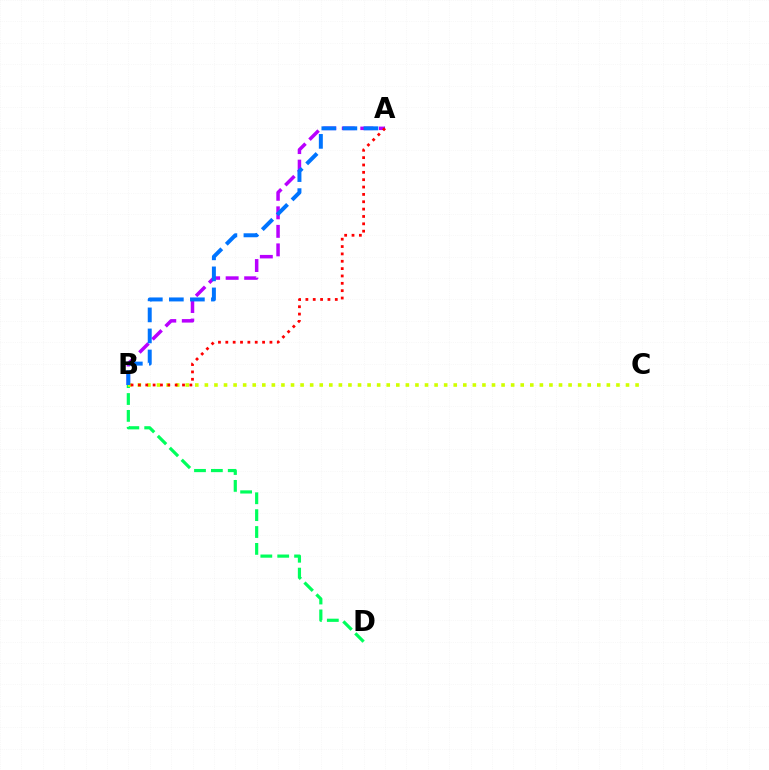{('B', 'D'): [{'color': '#00ff5c', 'line_style': 'dashed', 'thickness': 2.29}], ('A', 'B'): [{'color': '#b900ff', 'line_style': 'dashed', 'thickness': 2.52}, {'color': '#0074ff', 'line_style': 'dashed', 'thickness': 2.86}, {'color': '#ff0000', 'line_style': 'dotted', 'thickness': 2.0}], ('B', 'C'): [{'color': '#d1ff00', 'line_style': 'dotted', 'thickness': 2.6}]}